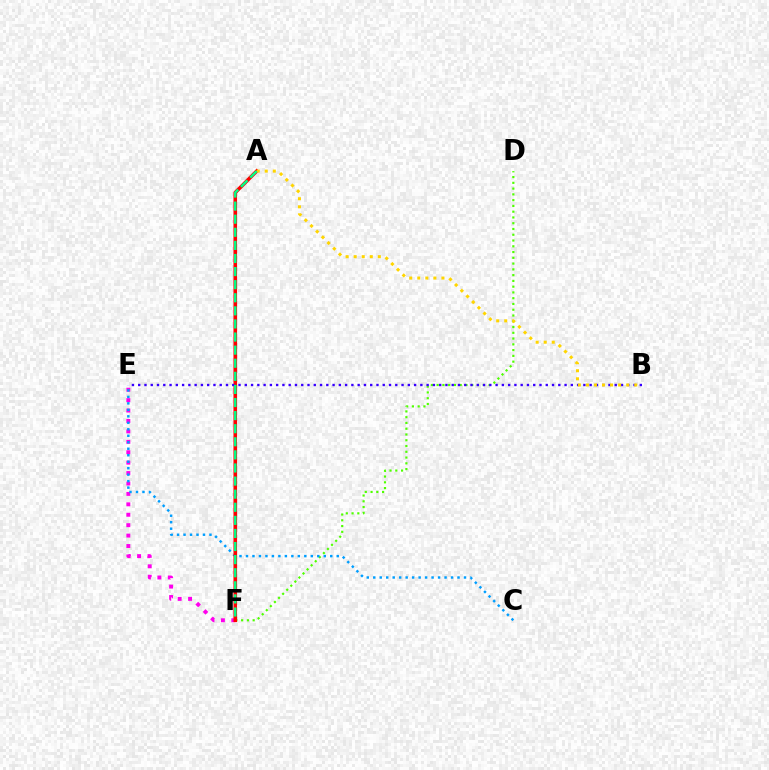{('E', 'F'): [{'color': '#ff00ed', 'line_style': 'dotted', 'thickness': 2.83}], ('D', 'F'): [{'color': '#4fff00', 'line_style': 'dotted', 'thickness': 1.57}], ('C', 'E'): [{'color': '#009eff', 'line_style': 'dotted', 'thickness': 1.76}], ('A', 'F'): [{'color': '#ff0000', 'line_style': 'solid', 'thickness': 2.6}, {'color': '#00ff86', 'line_style': 'dashed', 'thickness': 1.78}], ('B', 'E'): [{'color': '#3700ff', 'line_style': 'dotted', 'thickness': 1.7}], ('A', 'B'): [{'color': '#ffd500', 'line_style': 'dotted', 'thickness': 2.19}]}